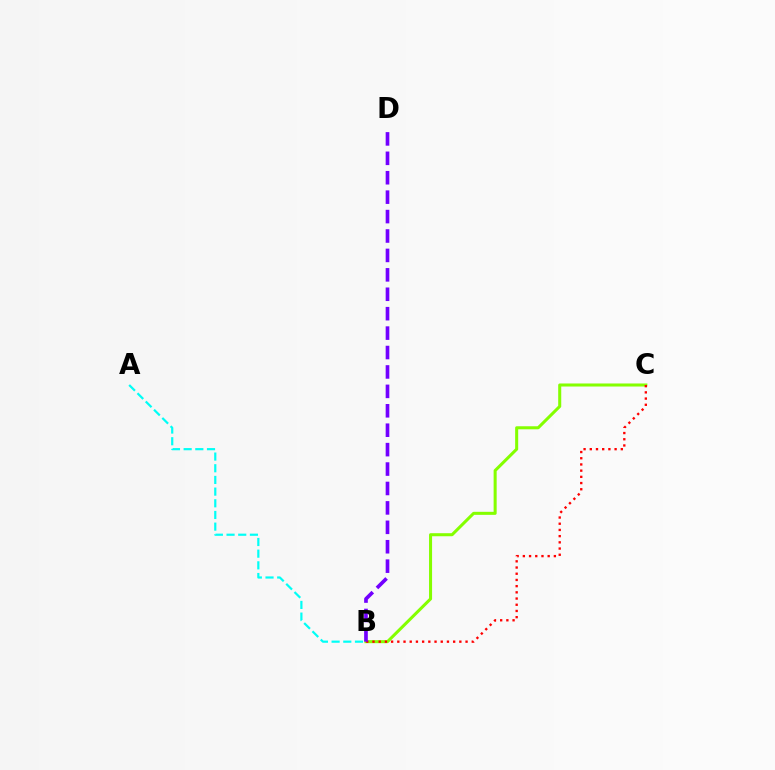{('B', 'C'): [{'color': '#84ff00', 'line_style': 'solid', 'thickness': 2.19}, {'color': '#ff0000', 'line_style': 'dotted', 'thickness': 1.69}], ('B', 'D'): [{'color': '#7200ff', 'line_style': 'dashed', 'thickness': 2.64}], ('A', 'B'): [{'color': '#00fff6', 'line_style': 'dashed', 'thickness': 1.59}]}